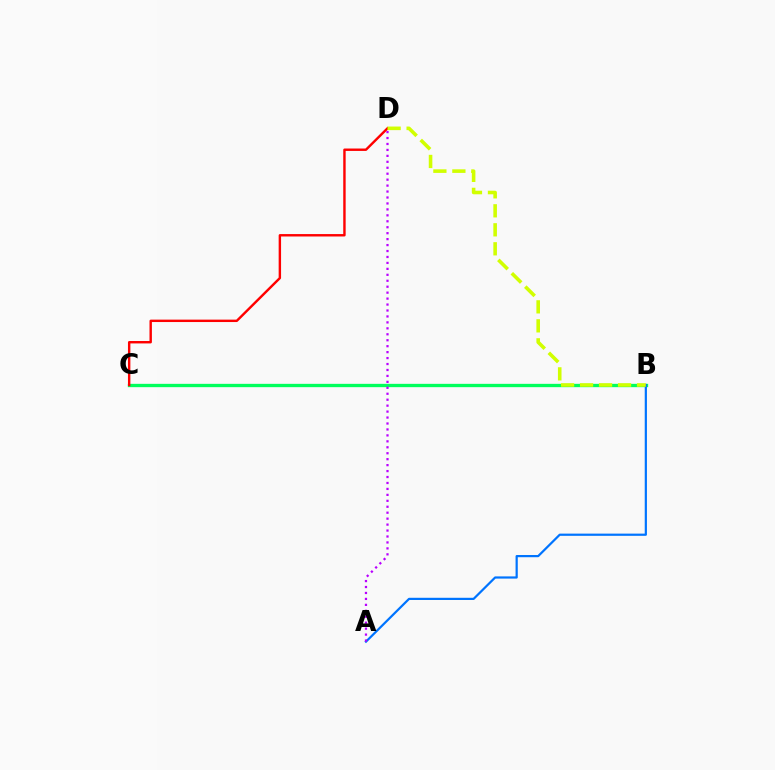{('B', 'C'): [{'color': '#00ff5c', 'line_style': 'solid', 'thickness': 2.4}], ('C', 'D'): [{'color': '#ff0000', 'line_style': 'solid', 'thickness': 1.74}], ('A', 'B'): [{'color': '#0074ff', 'line_style': 'solid', 'thickness': 1.59}], ('B', 'D'): [{'color': '#d1ff00', 'line_style': 'dashed', 'thickness': 2.58}], ('A', 'D'): [{'color': '#b900ff', 'line_style': 'dotted', 'thickness': 1.62}]}